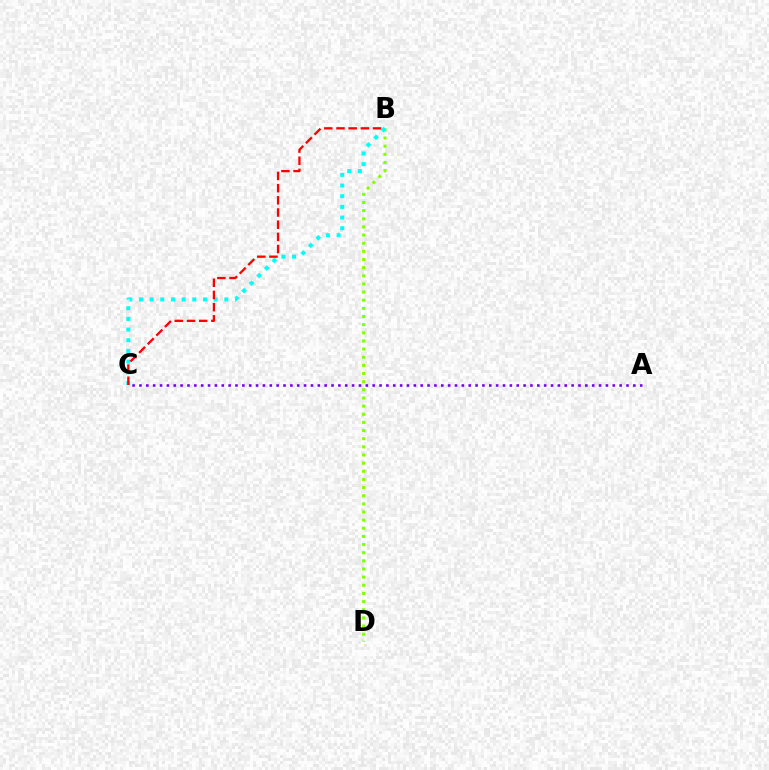{('B', 'D'): [{'color': '#84ff00', 'line_style': 'dotted', 'thickness': 2.21}], ('B', 'C'): [{'color': '#00fff6', 'line_style': 'dotted', 'thickness': 2.9}, {'color': '#ff0000', 'line_style': 'dashed', 'thickness': 1.66}], ('A', 'C'): [{'color': '#7200ff', 'line_style': 'dotted', 'thickness': 1.86}]}